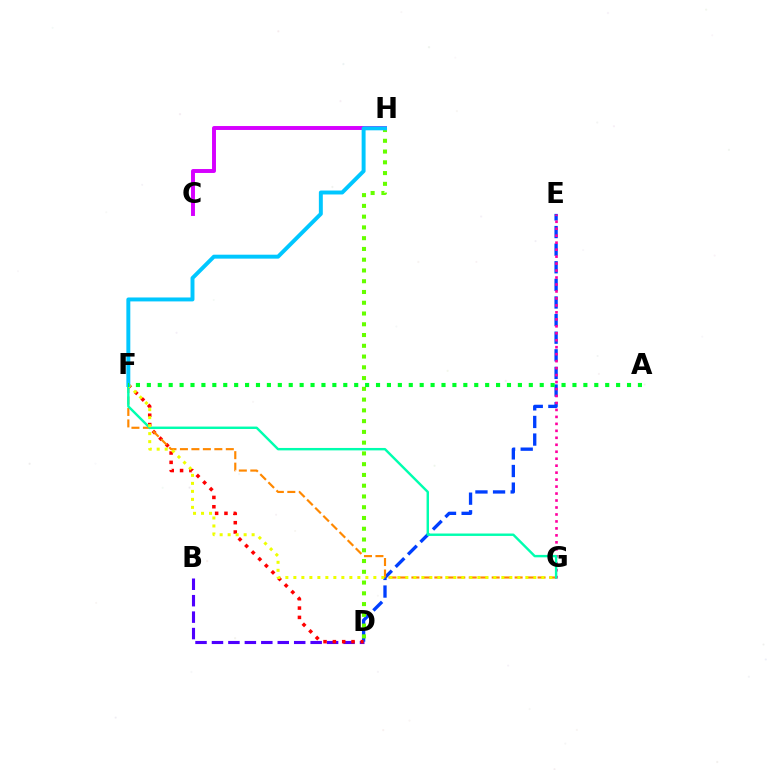{('B', 'D'): [{'color': '#4f00ff', 'line_style': 'dashed', 'thickness': 2.23}], ('C', 'H'): [{'color': '#d600ff', 'line_style': 'solid', 'thickness': 2.83}], ('D', 'E'): [{'color': '#003fff', 'line_style': 'dashed', 'thickness': 2.39}], ('D', 'F'): [{'color': '#ff0000', 'line_style': 'dotted', 'thickness': 2.54}], ('E', 'G'): [{'color': '#ff00a0', 'line_style': 'dotted', 'thickness': 1.89}], ('D', 'H'): [{'color': '#66ff00', 'line_style': 'dotted', 'thickness': 2.92}], ('F', 'G'): [{'color': '#ff8800', 'line_style': 'dashed', 'thickness': 1.56}, {'color': '#00ffaf', 'line_style': 'solid', 'thickness': 1.74}, {'color': '#eeff00', 'line_style': 'dotted', 'thickness': 2.17}], ('F', 'H'): [{'color': '#00c7ff', 'line_style': 'solid', 'thickness': 2.84}], ('A', 'F'): [{'color': '#00ff27', 'line_style': 'dotted', 'thickness': 2.97}]}